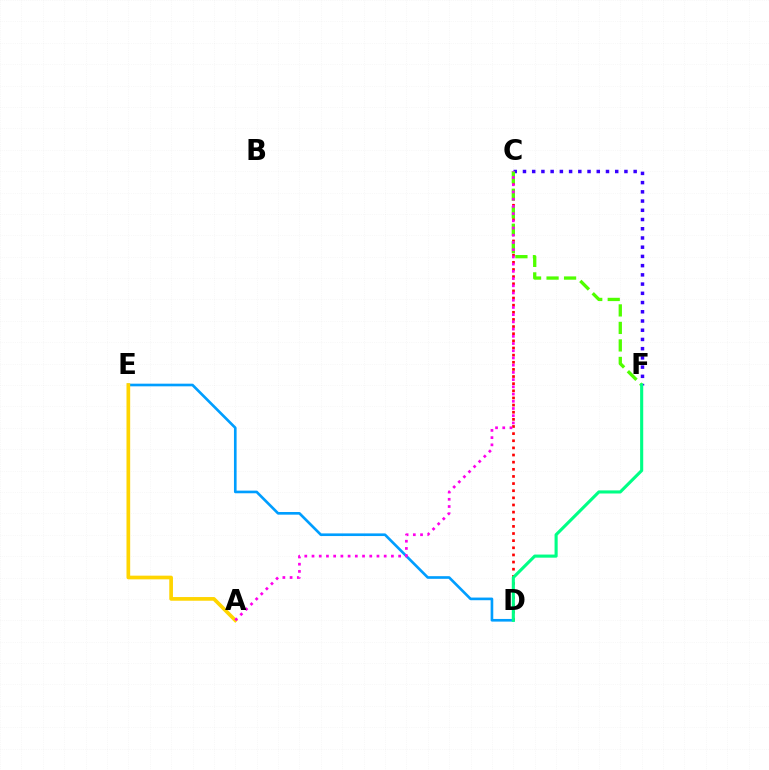{('D', 'E'): [{'color': '#009eff', 'line_style': 'solid', 'thickness': 1.91}], ('C', 'D'): [{'color': '#ff0000', 'line_style': 'dotted', 'thickness': 1.94}], ('C', 'F'): [{'color': '#3700ff', 'line_style': 'dotted', 'thickness': 2.51}, {'color': '#4fff00', 'line_style': 'dashed', 'thickness': 2.38}], ('A', 'E'): [{'color': '#ffd500', 'line_style': 'solid', 'thickness': 2.66}], ('D', 'F'): [{'color': '#00ff86', 'line_style': 'solid', 'thickness': 2.23}], ('A', 'C'): [{'color': '#ff00ed', 'line_style': 'dotted', 'thickness': 1.96}]}